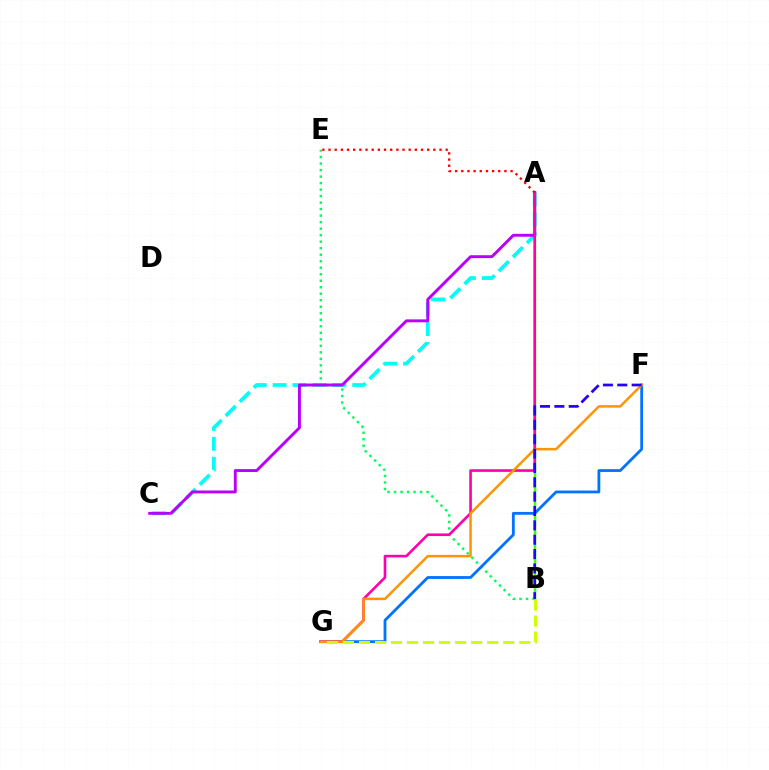{('B', 'E'): [{'color': '#00ff5c', 'line_style': 'dotted', 'thickness': 1.77}], ('A', 'B'): [{'color': '#3dff00', 'line_style': 'solid', 'thickness': 1.77}], ('A', 'C'): [{'color': '#00fff6', 'line_style': 'dashed', 'thickness': 2.7}, {'color': '#b900ff', 'line_style': 'solid', 'thickness': 2.09}], ('F', 'G'): [{'color': '#0074ff', 'line_style': 'solid', 'thickness': 2.03}, {'color': '#ff9400', 'line_style': 'solid', 'thickness': 1.79}], ('A', 'G'): [{'color': '#ff00ac', 'line_style': 'solid', 'thickness': 1.9}], ('B', 'F'): [{'color': '#2500ff', 'line_style': 'dashed', 'thickness': 1.95}], ('A', 'E'): [{'color': '#ff0000', 'line_style': 'dotted', 'thickness': 1.68}], ('B', 'G'): [{'color': '#d1ff00', 'line_style': 'dashed', 'thickness': 2.18}]}